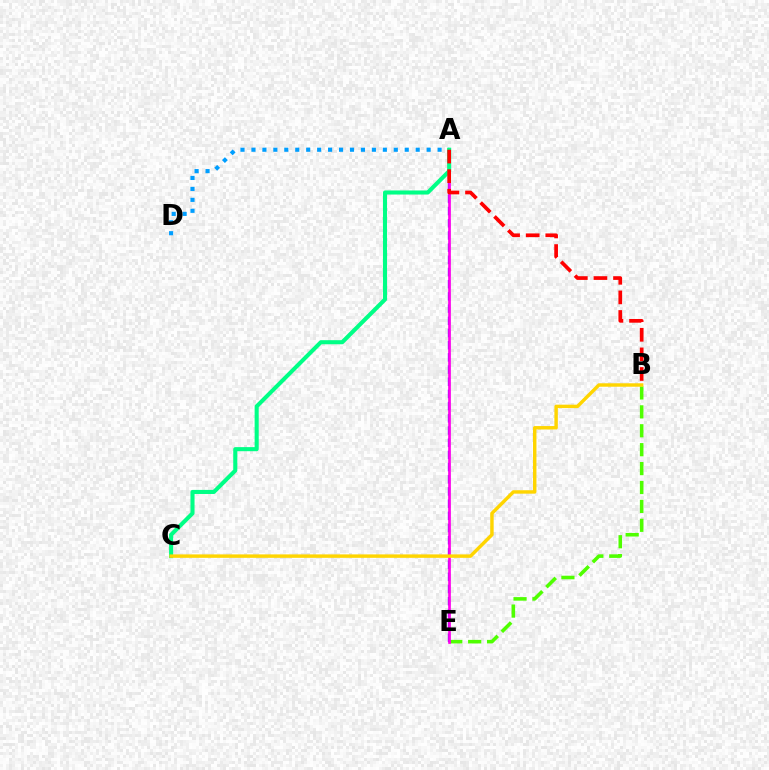{('B', 'E'): [{'color': '#4fff00', 'line_style': 'dashed', 'thickness': 2.57}], ('A', 'E'): [{'color': '#3700ff', 'line_style': 'dashed', 'thickness': 1.66}, {'color': '#ff00ed', 'line_style': 'solid', 'thickness': 1.94}], ('A', 'D'): [{'color': '#009eff', 'line_style': 'dotted', 'thickness': 2.98}], ('A', 'C'): [{'color': '#00ff86', 'line_style': 'solid', 'thickness': 2.94}], ('B', 'C'): [{'color': '#ffd500', 'line_style': 'solid', 'thickness': 2.48}], ('A', 'B'): [{'color': '#ff0000', 'line_style': 'dashed', 'thickness': 2.66}]}